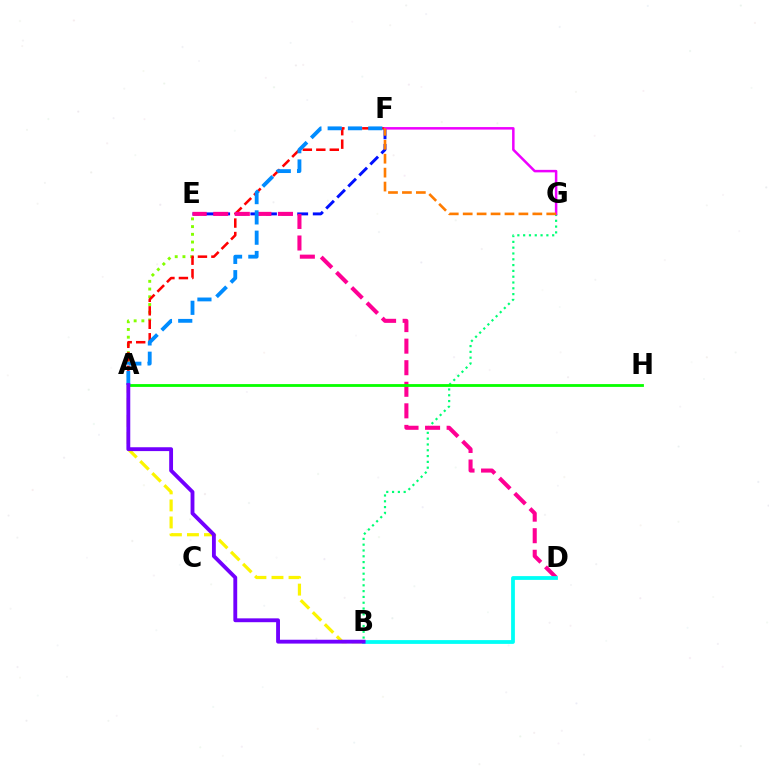{('A', 'E'): [{'color': '#84ff00', 'line_style': 'dotted', 'thickness': 2.1}], ('E', 'F'): [{'color': '#0010ff', 'line_style': 'dashed', 'thickness': 2.12}], ('A', 'F'): [{'color': '#ff0000', 'line_style': 'dashed', 'thickness': 1.83}, {'color': '#008cff', 'line_style': 'dashed', 'thickness': 2.76}], ('B', 'G'): [{'color': '#00ff74', 'line_style': 'dotted', 'thickness': 1.58}], ('D', 'E'): [{'color': '#ff0094', 'line_style': 'dashed', 'thickness': 2.93}], ('A', 'B'): [{'color': '#fcf500', 'line_style': 'dashed', 'thickness': 2.32}, {'color': '#7200ff', 'line_style': 'solid', 'thickness': 2.77}], ('F', 'G'): [{'color': '#ee00ff', 'line_style': 'solid', 'thickness': 1.8}, {'color': '#ff7c00', 'line_style': 'dashed', 'thickness': 1.89}], ('A', 'H'): [{'color': '#08ff00', 'line_style': 'solid', 'thickness': 2.03}], ('B', 'D'): [{'color': '#00fff6', 'line_style': 'solid', 'thickness': 2.72}]}